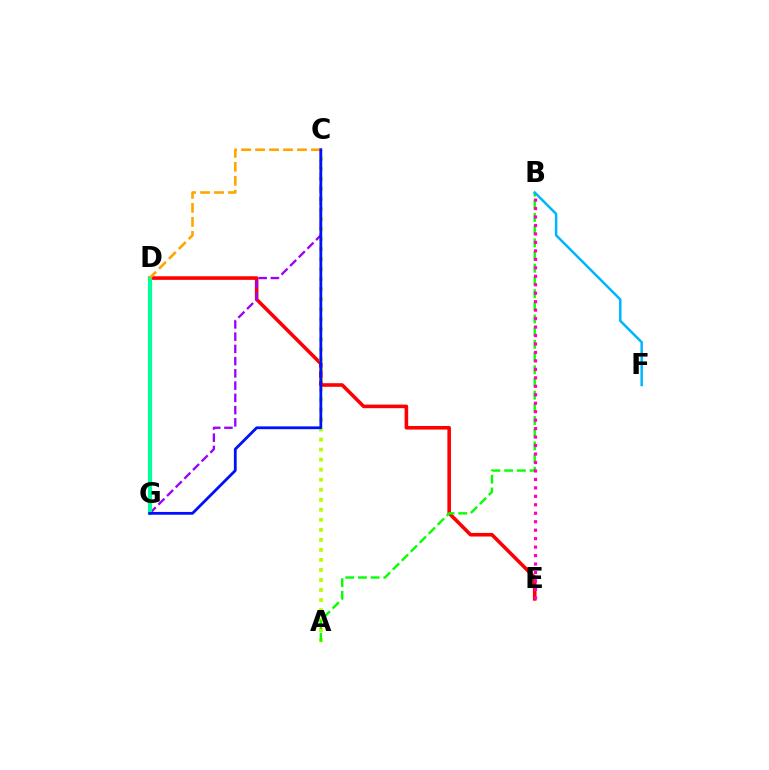{('D', 'E'): [{'color': '#ff0000', 'line_style': 'solid', 'thickness': 2.58}], ('A', 'C'): [{'color': '#b3ff00', 'line_style': 'dotted', 'thickness': 2.72}], ('A', 'B'): [{'color': '#08ff00', 'line_style': 'dashed', 'thickness': 1.72}], ('C', 'G'): [{'color': '#9b00ff', 'line_style': 'dashed', 'thickness': 1.66}, {'color': '#0010ff', 'line_style': 'solid', 'thickness': 2.01}], ('D', 'G'): [{'color': '#00ff9d', 'line_style': 'solid', 'thickness': 2.97}], ('B', 'E'): [{'color': '#ff00bd', 'line_style': 'dotted', 'thickness': 2.3}], ('C', 'D'): [{'color': '#ffa500', 'line_style': 'dashed', 'thickness': 1.9}], ('B', 'F'): [{'color': '#00b5ff', 'line_style': 'solid', 'thickness': 1.8}]}